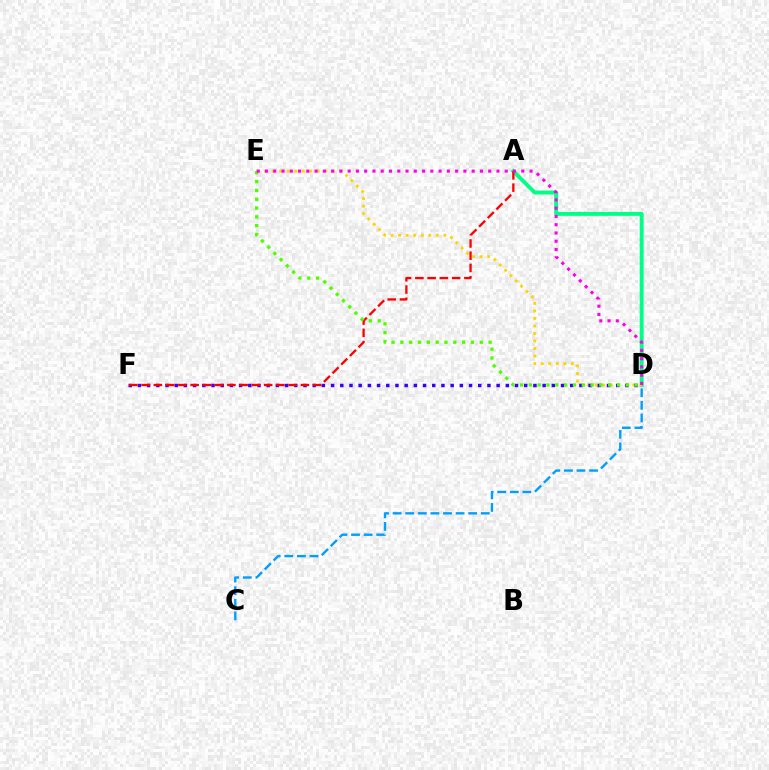{('A', 'D'): [{'color': '#00ff86', 'line_style': 'solid', 'thickness': 2.81}], ('D', 'E'): [{'color': '#ffd500', 'line_style': 'dotted', 'thickness': 2.05}, {'color': '#4fff00', 'line_style': 'dotted', 'thickness': 2.4}, {'color': '#ff00ed', 'line_style': 'dotted', 'thickness': 2.25}], ('D', 'F'): [{'color': '#3700ff', 'line_style': 'dotted', 'thickness': 2.5}], ('C', 'D'): [{'color': '#009eff', 'line_style': 'dashed', 'thickness': 1.71}], ('A', 'F'): [{'color': '#ff0000', 'line_style': 'dashed', 'thickness': 1.66}]}